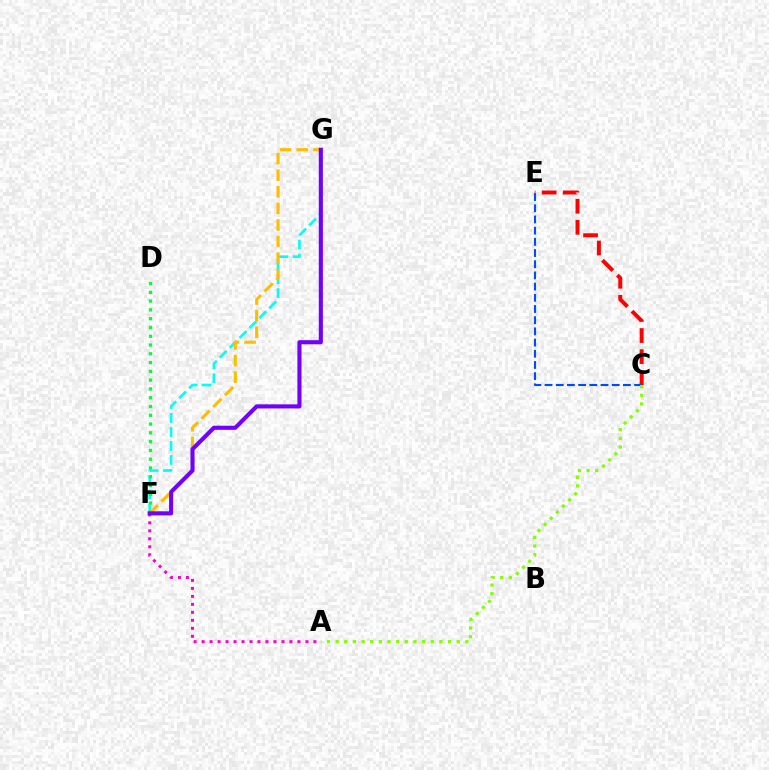{('C', 'E'): [{'color': '#ff0000', 'line_style': 'dashed', 'thickness': 2.86}, {'color': '#004bff', 'line_style': 'dashed', 'thickness': 1.52}], ('F', 'G'): [{'color': '#00fff6', 'line_style': 'dashed', 'thickness': 1.9}, {'color': '#ffbd00', 'line_style': 'dashed', 'thickness': 2.25}, {'color': '#7200ff', 'line_style': 'solid', 'thickness': 2.95}], ('A', 'C'): [{'color': '#84ff00', 'line_style': 'dotted', 'thickness': 2.35}], ('A', 'F'): [{'color': '#ff00cf', 'line_style': 'dotted', 'thickness': 2.17}], ('D', 'F'): [{'color': '#00ff39', 'line_style': 'dotted', 'thickness': 2.39}]}